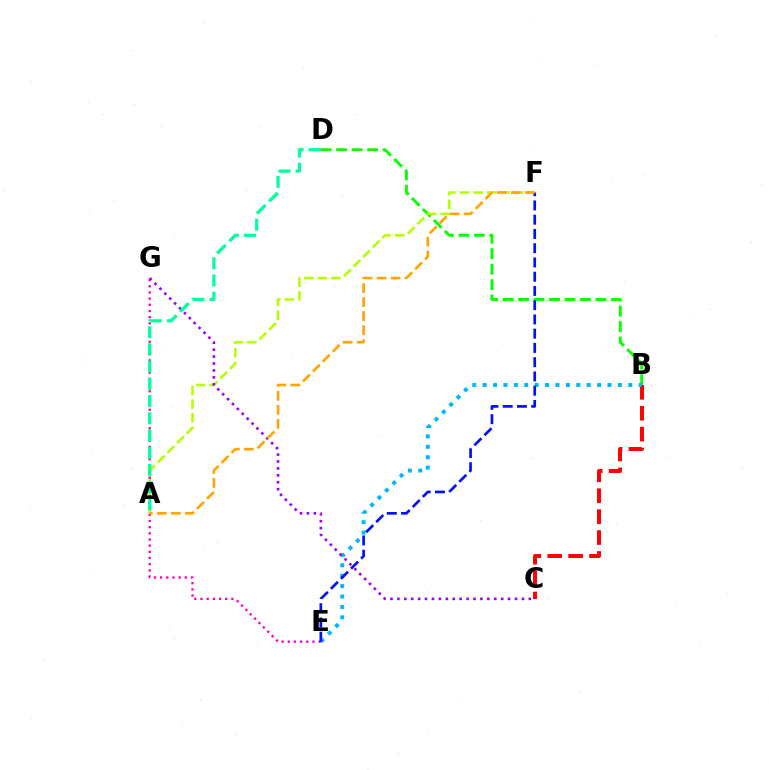{('B', 'D'): [{'color': '#08ff00', 'line_style': 'dashed', 'thickness': 2.1}], ('B', 'C'): [{'color': '#ff0000', 'line_style': 'dashed', 'thickness': 2.84}], ('B', 'E'): [{'color': '#00b5ff', 'line_style': 'dotted', 'thickness': 2.83}], ('A', 'F'): [{'color': '#b3ff00', 'line_style': 'dashed', 'thickness': 1.84}, {'color': '#ffa500', 'line_style': 'dashed', 'thickness': 1.9}], ('E', 'G'): [{'color': '#ff00bd', 'line_style': 'dotted', 'thickness': 1.68}], ('C', 'G'): [{'color': '#9b00ff', 'line_style': 'dotted', 'thickness': 1.88}], ('A', 'D'): [{'color': '#00ff9d', 'line_style': 'dashed', 'thickness': 2.34}], ('E', 'F'): [{'color': '#0010ff', 'line_style': 'dashed', 'thickness': 1.94}]}